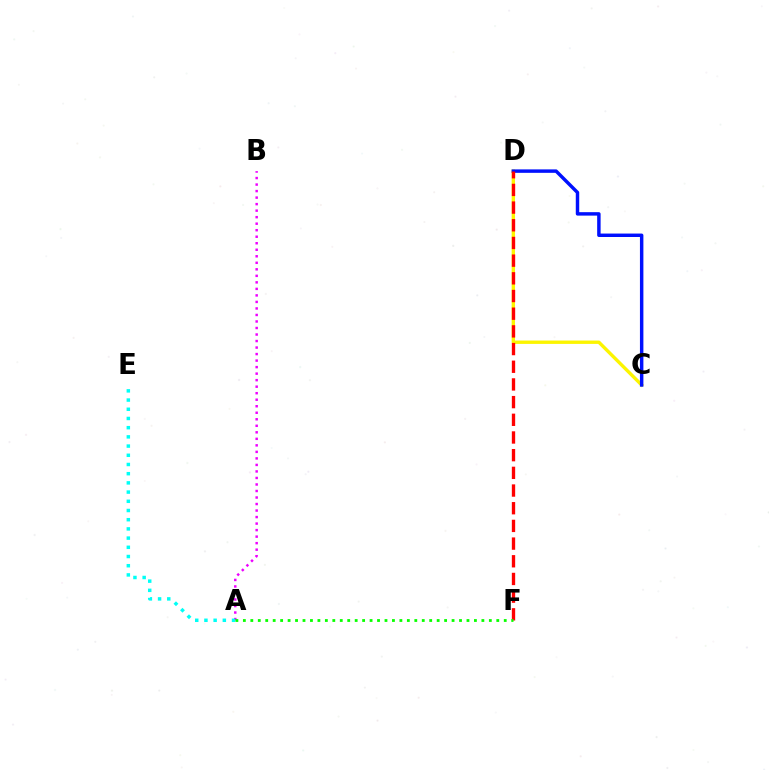{('C', 'D'): [{'color': '#fcf500', 'line_style': 'solid', 'thickness': 2.43}, {'color': '#0010ff', 'line_style': 'solid', 'thickness': 2.48}], ('A', 'B'): [{'color': '#ee00ff', 'line_style': 'dotted', 'thickness': 1.77}], ('D', 'F'): [{'color': '#ff0000', 'line_style': 'dashed', 'thickness': 2.4}], ('A', 'E'): [{'color': '#00fff6', 'line_style': 'dotted', 'thickness': 2.5}], ('A', 'F'): [{'color': '#08ff00', 'line_style': 'dotted', 'thickness': 2.03}]}